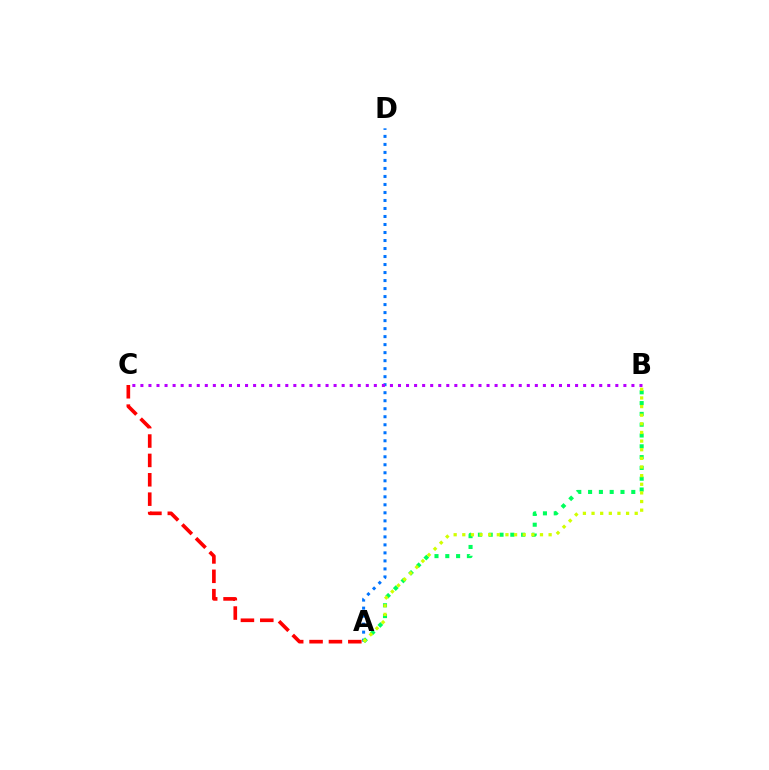{('A', 'D'): [{'color': '#0074ff', 'line_style': 'dotted', 'thickness': 2.18}], ('A', 'B'): [{'color': '#00ff5c', 'line_style': 'dotted', 'thickness': 2.93}, {'color': '#d1ff00', 'line_style': 'dotted', 'thickness': 2.35}], ('A', 'C'): [{'color': '#ff0000', 'line_style': 'dashed', 'thickness': 2.63}], ('B', 'C'): [{'color': '#b900ff', 'line_style': 'dotted', 'thickness': 2.19}]}